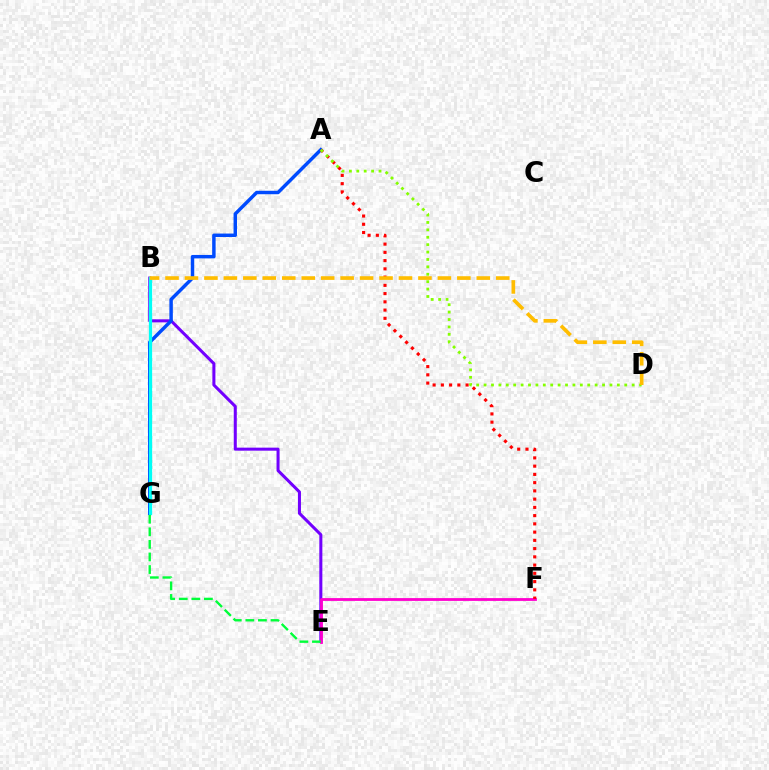{('B', 'E'): [{'color': '#7200ff', 'line_style': 'solid', 'thickness': 2.19}], ('A', 'G'): [{'color': '#004bff', 'line_style': 'solid', 'thickness': 2.49}], ('B', 'G'): [{'color': '#00fff6', 'line_style': 'solid', 'thickness': 2.35}], ('E', 'F'): [{'color': '#ff00cf', 'line_style': 'solid', 'thickness': 2.02}], ('A', 'F'): [{'color': '#ff0000', 'line_style': 'dotted', 'thickness': 2.24}], ('A', 'D'): [{'color': '#84ff00', 'line_style': 'dotted', 'thickness': 2.01}], ('E', 'G'): [{'color': '#00ff39', 'line_style': 'dashed', 'thickness': 1.71}], ('B', 'D'): [{'color': '#ffbd00', 'line_style': 'dashed', 'thickness': 2.64}]}